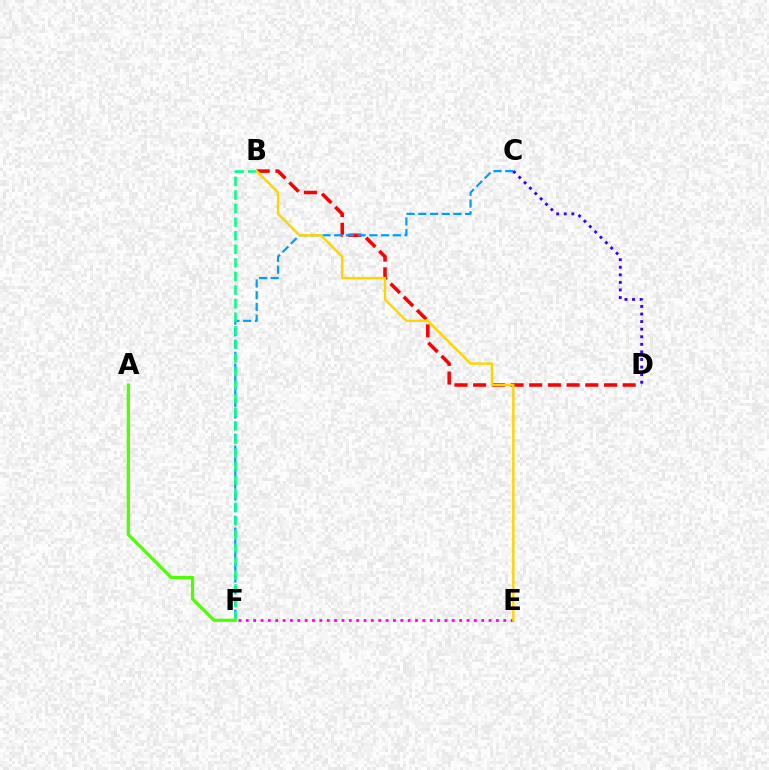{('B', 'D'): [{'color': '#ff0000', 'line_style': 'dashed', 'thickness': 2.54}], ('E', 'F'): [{'color': '#ff00ed', 'line_style': 'dotted', 'thickness': 2.0}], ('C', 'F'): [{'color': '#009eff', 'line_style': 'dashed', 'thickness': 1.59}], ('B', 'F'): [{'color': '#00ff86', 'line_style': 'dashed', 'thickness': 1.85}], ('B', 'E'): [{'color': '#ffd500', 'line_style': 'solid', 'thickness': 1.74}], ('A', 'F'): [{'color': '#4fff00', 'line_style': 'solid', 'thickness': 2.3}], ('C', 'D'): [{'color': '#3700ff', 'line_style': 'dotted', 'thickness': 2.06}]}